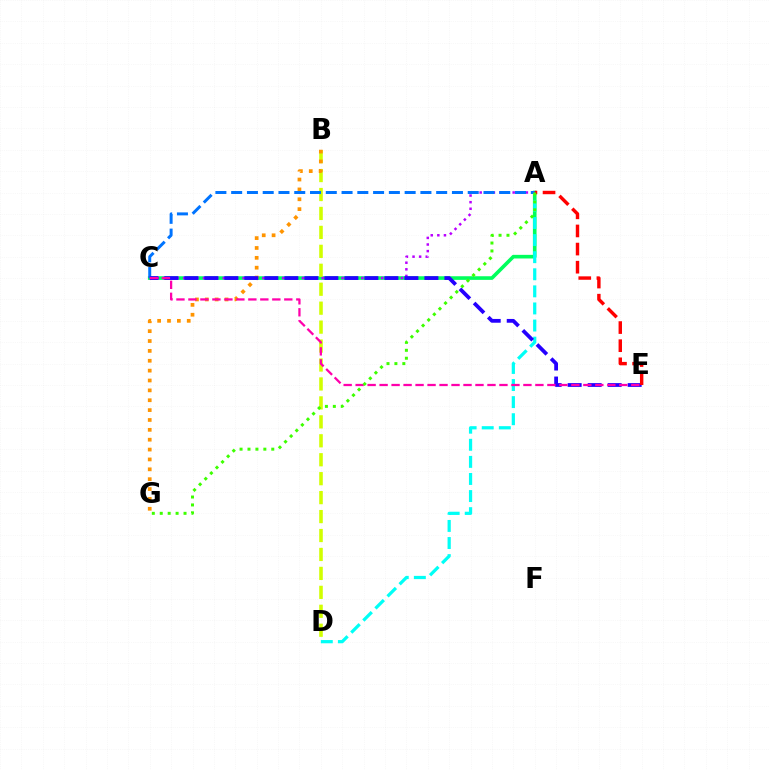{('A', 'C'): [{'color': '#00ff5c', 'line_style': 'solid', 'thickness': 2.61}, {'color': '#b900ff', 'line_style': 'dotted', 'thickness': 1.79}, {'color': '#0074ff', 'line_style': 'dashed', 'thickness': 2.14}], ('B', 'D'): [{'color': '#d1ff00', 'line_style': 'dashed', 'thickness': 2.57}], ('A', 'D'): [{'color': '#00fff6', 'line_style': 'dashed', 'thickness': 2.32}], ('B', 'G'): [{'color': '#ff9400', 'line_style': 'dotted', 'thickness': 2.68}], ('C', 'E'): [{'color': '#2500ff', 'line_style': 'dashed', 'thickness': 2.72}, {'color': '#ff00ac', 'line_style': 'dashed', 'thickness': 1.63}], ('A', 'E'): [{'color': '#ff0000', 'line_style': 'dashed', 'thickness': 2.46}], ('A', 'G'): [{'color': '#3dff00', 'line_style': 'dotted', 'thickness': 2.15}]}